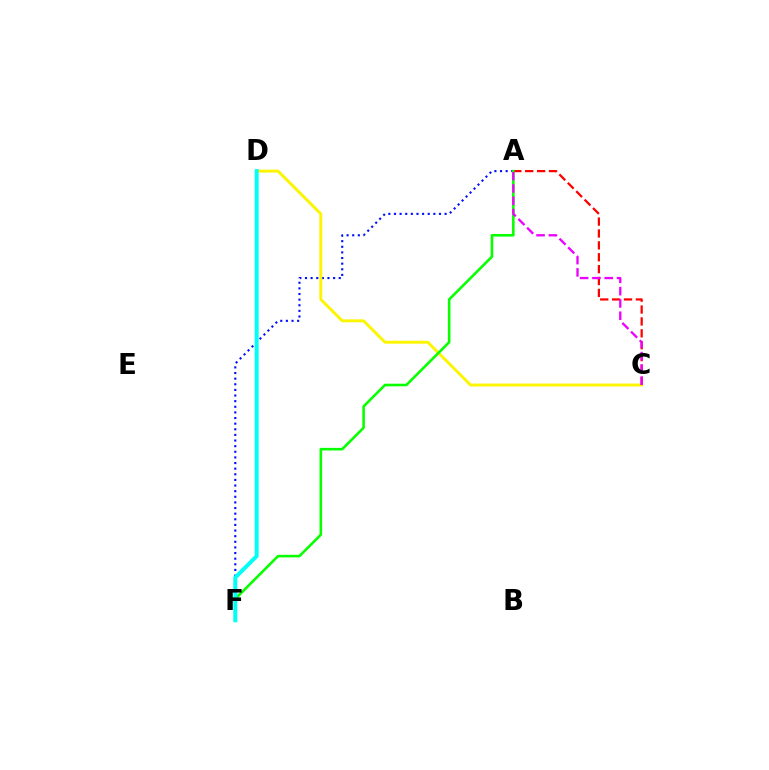{('A', 'F'): [{'color': '#0010ff', 'line_style': 'dotted', 'thickness': 1.53}, {'color': '#08ff00', 'line_style': 'solid', 'thickness': 1.87}], ('C', 'D'): [{'color': '#fcf500', 'line_style': 'solid', 'thickness': 2.1}], ('A', 'C'): [{'color': '#ff0000', 'line_style': 'dashed', 'thickness': 1.61}, {'color': '#ee00ff', 'line_style': 'dashed', 'thickness': 1.67}], ('D', 'F'): [{'color': '#00fff6', 'line_style': 'solid', 'thickness': 2.86}]}